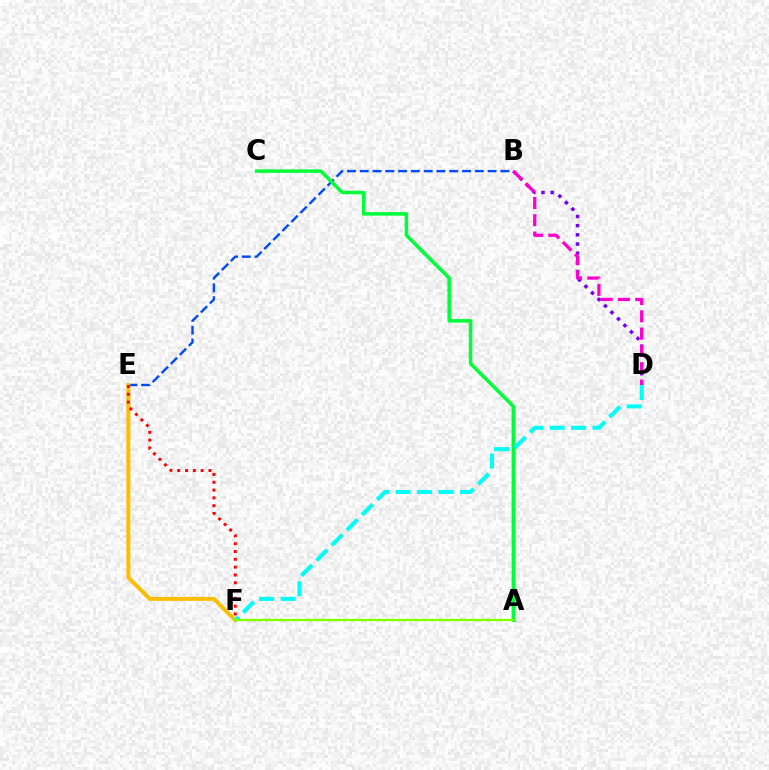{('B', 'D'): [{'color': '#7200ff', 'line_style': 'dotted', 'thickness': 2.5}, {'color': '#ff00cf', 'line_style': 'dashed', 'thickness': 2.35}], ('B', 'E'): [{'color': '#004bff', 'line_style': 'dashed', 'thickness': 1.74}], ('E', 'F'): [{'color': '#ffbd00', 'line_style': 'solid', 'thickness': 2.85}, {'color': '#ff0000', 'line_style': 'dotted', 'thickness': 2.12}], ('A', 'C'): [{'color': '#00ff39', 'line_style': 'solid', 'thickness': 2.52}], ('D', 'F'): [{'color': '#00fff6', 'line_style': 'dashed', 'thickness': 2.92}], ('A', 'F'): [{'color': '#84ff00', 'line_style': 'solid', 'thickness': 1.67}]}